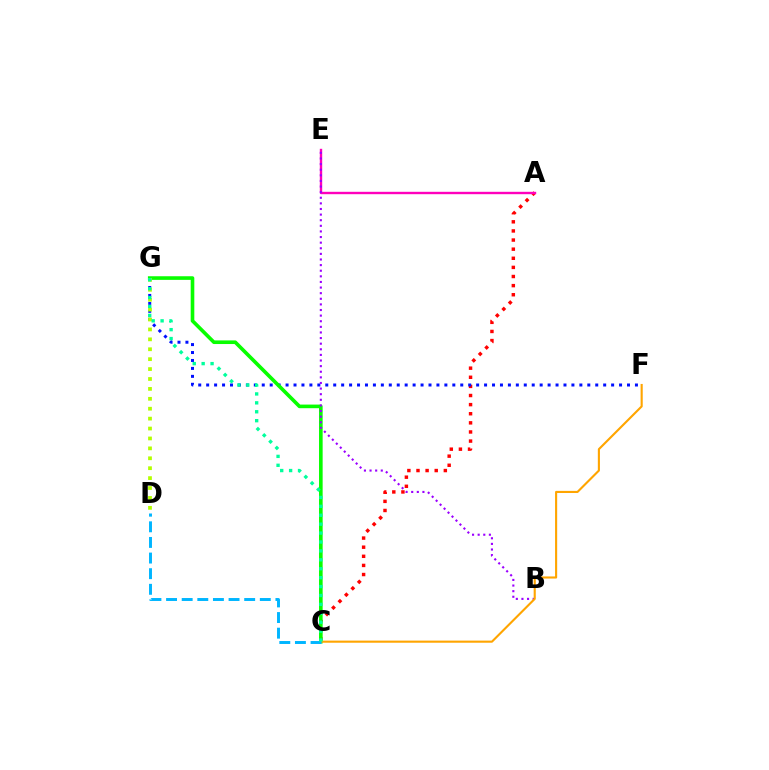{('A', 'C'): [{'color': '#ff0000', 'line_style': 'dotted', 'thickness': 2.48}], ('F', 'G'): [{'color': '#0010ff', 'line_style': 'dotted', 'thickness': 2.16}], ('C', 'G'): [{'color': '#08ff00', 'line_style': 'solid', 'thickness': 2.61}, {'color': '#00ff9d', 'line_style': 'dotted', 'thickness': 2.42}], ('A', 'E'): [{'color': '#ff00bd', 'line_style': 'solid', 'thickness': 1.72}], ('B', 'E'): [{'color': '#9b00ff', 'line_style': 'dotted', 'thickness': 1.52}], ('C', 'F'): [{'color': '#ffa500', 'line_style': 'solid', 'thickness': 1.52}], ('C', 'D'): [{'color': '#00b5ff', 'line_style': 'dashed', 'thickness': 2.12}], ('D', 'G'): [{'color': '#b3ff00', 'line_style': 'dotted', 'thickness': 2.69}]}